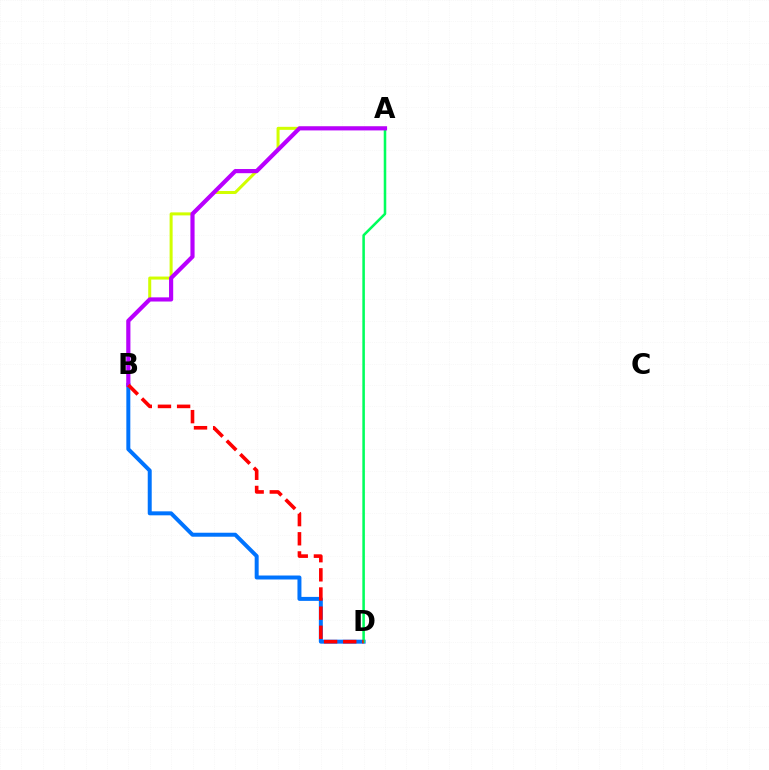{('A', 'B'): [{'color': '#d1ff00', 'line_style': 'solid', 'thickness': 2.17}, {'color': '#b900ff', 'line_style': 'solid', 'thickness': 3.0}], ('B', 'D'): [{'color': '#0074ff', 'line_style': 'solid', 'thickness': 2.86}, {'color': '#ff0000', 'line_style': 'dashed', 'thickness': 2.6}], ('A', 'D'): [{'color': '#00ff5c', 'line_style': 'solid', 'thickness': 1.83}]}